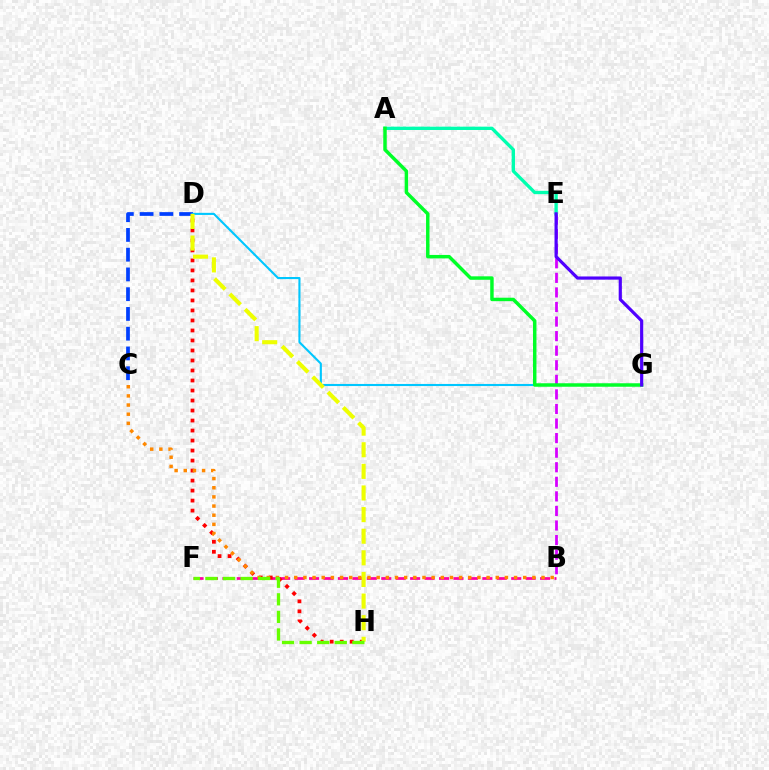{('B', 'E'): [{'color': '#d600ff', 'line_style': 'dashed', 'thickness': 1.98}], ('B', 'F'): [{'color': '#ff00a0', 'line_style': 'dashed', 'thickness': 1.96}], ('A', 'E'): [{'color': '#00ffaf', 'line_style': 'solid', 'thickness': 2.4}], ('D', 'H'): [{'color': '#ff0000', 'line_style': 'dotted', 'thickness': 2.72}, {'color': '#eeff00', 'line_style': 'dashed', 'thickness': 2.94}], ('C', 'D'): [{'color': '#003fff', 'line_style': 'dashed', 'thickness': 2.68}], ('B', 'C'): [{'color': '#ff8800', 'line_style': 'dotted', 'thickness': 2.49}], ('D', 'G'): [{'color': '#00c7ff', 'line_style': 'solid', 'thickness': 1.51}], ('A', 'G'): [{'color': '#00ff27', 'line_style': 'solid', 'thickness': 2.49}], ('F', 'H'): [{'color': '#66ff00', 'line_style': 'dashed', 'thickness': 2.39}], ('E', 'G'): [{'color': '#4f00ff', 'line_style': 'solid', 'thickness': 2.29}]}